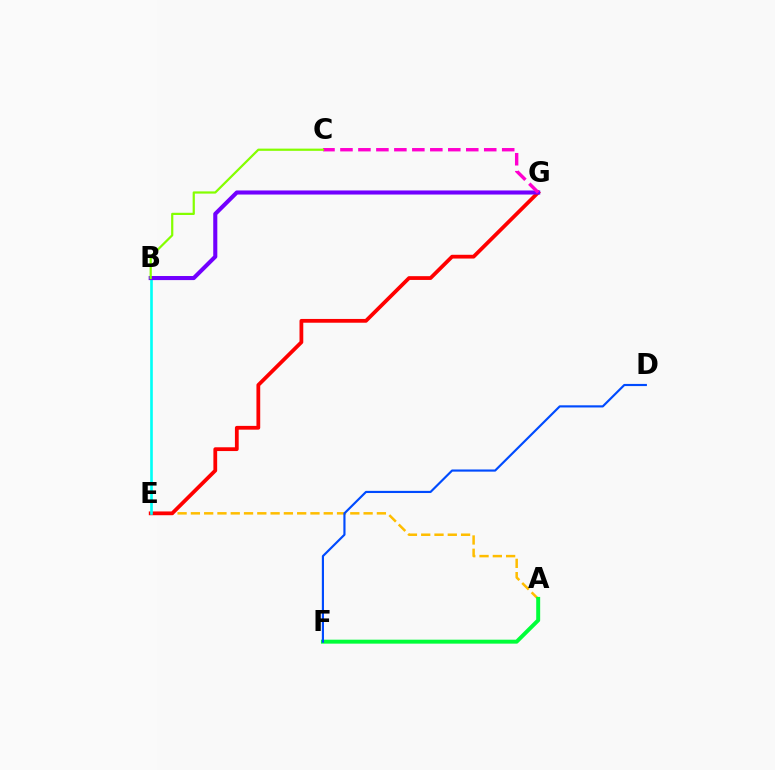{('A', 'E'): [{'color': '#ffbd00', 'line_style': 'dashed', 'thickness': 1.8}], ('A', 'F'): [{'color': '#00ff39', 'line_style': 'solid', 'thickness': 2.84}], ('E', 'G'): [{'color': '#ff0000', 'line_style': 'solid', 'thickness': 2.72}], ('B', 'E'): [{'color': '#00fff6', 'line_style': 'solid', 'thickness': 1.9}], ('B', 'G'): [{'color': '#7200ff', 'line_style': 'solid', 'thickness': 2.94}], ('C', 'G'): [{'color': '#ff00cf', 'line_style': 'dashed', 'thickness': 2.44}], ('D', 'F'): [{'color': '#004bff', 'line_style': 'solid', 'thickness': 1.55}], ('B', 'C'): [{'color': '#84ff00', 'line_style': 'solid', 'thickness': 1.6}]}